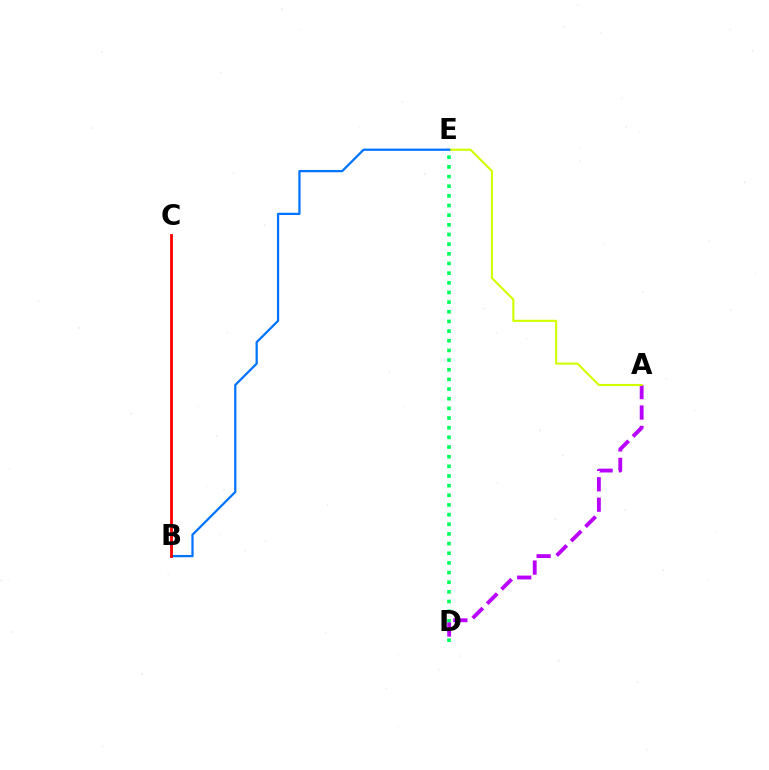{('D', 'E'): [{'color': '#00ff5c', 'line_style': 'dotted', 'thickness': 2.62}], ('A', 'D'): [{'color': '#b900ff', 'line_style': 'dashed', 'thickness': 2.77}], ('A', 'E'): [{'color': '#d1ff00', 'line_style': 'solid', 'thickness': 1.52}], ('B', 'E'): [{'color': '#0074ff', 'line_style': 'solid', 'thickness': 1.63}], ('B', 'C'): [{'color': '#ff0000', 'line_style': 'solid', 'thickness': 2.02}]}